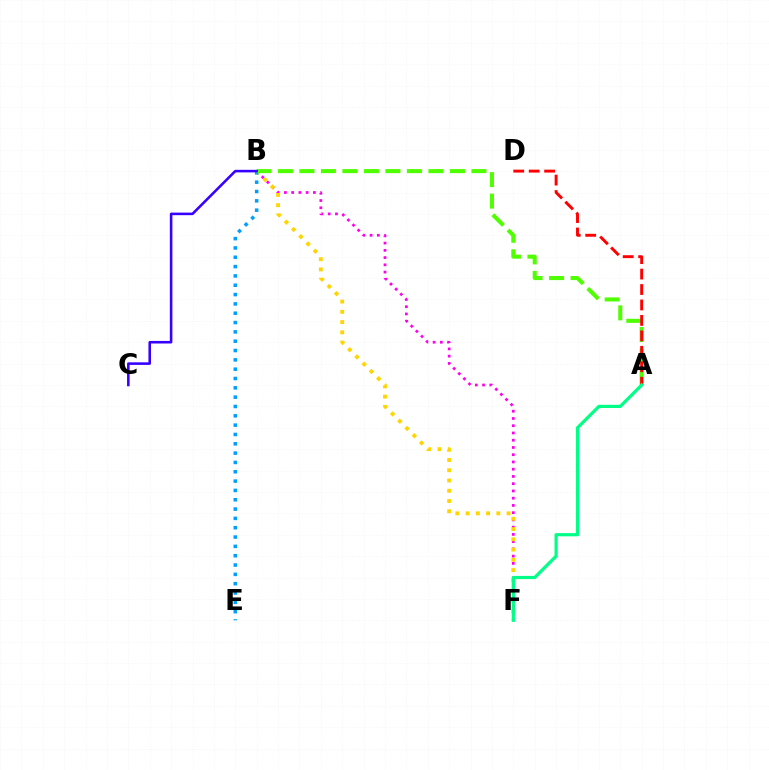{('B', 'F'): [{'color': '#ff00ed', 'line_style': 'dotted', 'thickness': 1.97}, {'color': '#ffd500', 'line_style': 'dotted', 'thickness': 2.78}], ('B', 'E'): [{'color': '#009eff', 'line_style': 'dotted', 'thickness': 2.53}], ('A', 'B'): [{'color': '#4fff00', 'line_style': 'dashed', 'thickness': 2.92}], ('B', 'C'): [{'color': '#3700ff', 'line_style': 'solid', 'thickness': 1.85}], ('A', 'D'): [{'color': '#ff0000', 'line_style': 'dashed', 'thickness': 2.1}], ('A', 'F'): [{'color': '#00ff86', 'line_style': 'solid', 'thickness': 2.3}]}